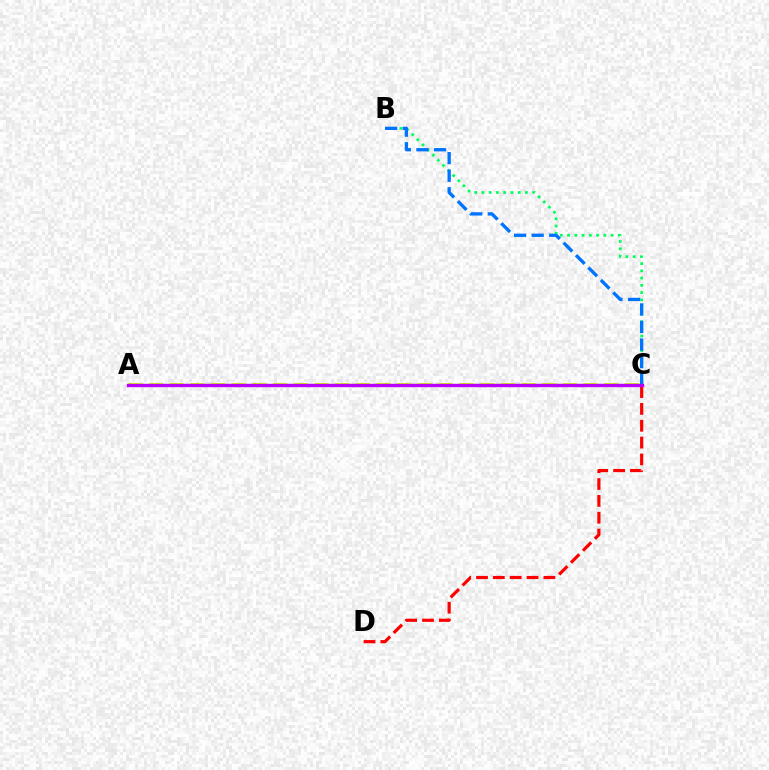{('B', 'C'): [{'color': '#00ff5c', 'line_style': 'dotted', 'thickness': 1.97}, {'color': '#0074ff', 'line_style': 'dashed', 'thickness': 2.39}], ('C', 'D'): [{'color': '#ff0000', 'line_style': 'dashed', 'thickness': 2.29}], ('A', 'C'): [{'color': '#d1ff00', 'line_style': 'dashed', 'thickness': 2.81}, {'color': '#b900ff', 'line_style': 'solid', 'thickness': 2.45}]}